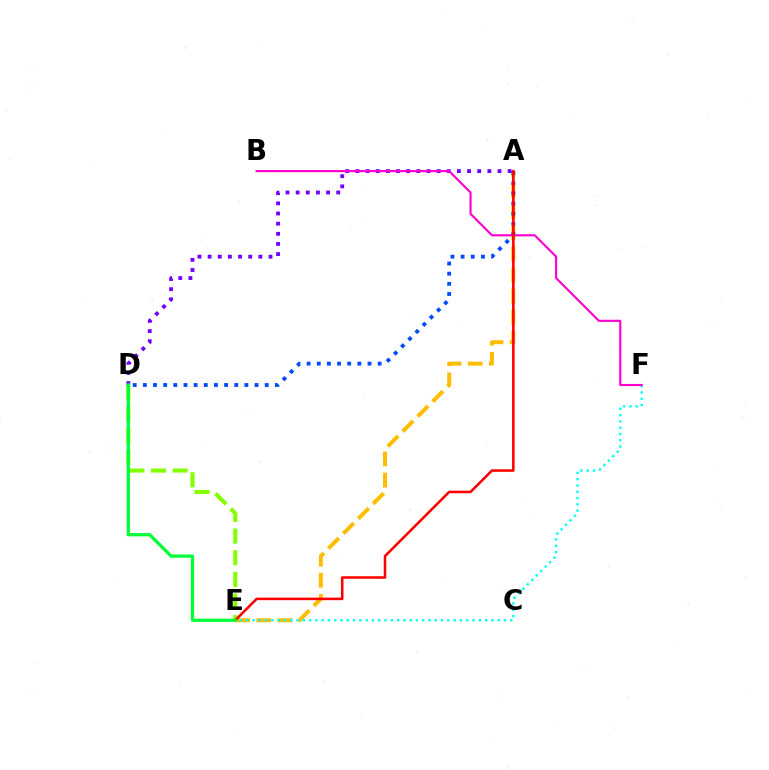{('D', 'E'): [{'color': '#84ff00', 'line_style': 'dashed', 'thickness': 2.94}, {'color': '#00ff39', 'line_style': 'solid', 'thickness': 2.35}], ('A', 'E'): [{'color': '#ffbd00', 'line_style': 'dashed', 'thickness': 2.87}, {'color': '#ff0000', 'line_style': 'solid', 'thickness': 1.84}], ('A', 'D'): [{'color': '#004bff', 'line_style': 'dotted', 'thickness': 2.76}, {'color': '#7200ff', 'line_style': 'dotted', 'thickness': 2.76}], ('E', 'F'): [{'color': '#00fff6', 'line_style': 'dotted', 'thickness': 1.71}], ('B', 'F'): [{'color': '#ff00cf', 'line_style': 'solid', 'thickness': 1.54}]}